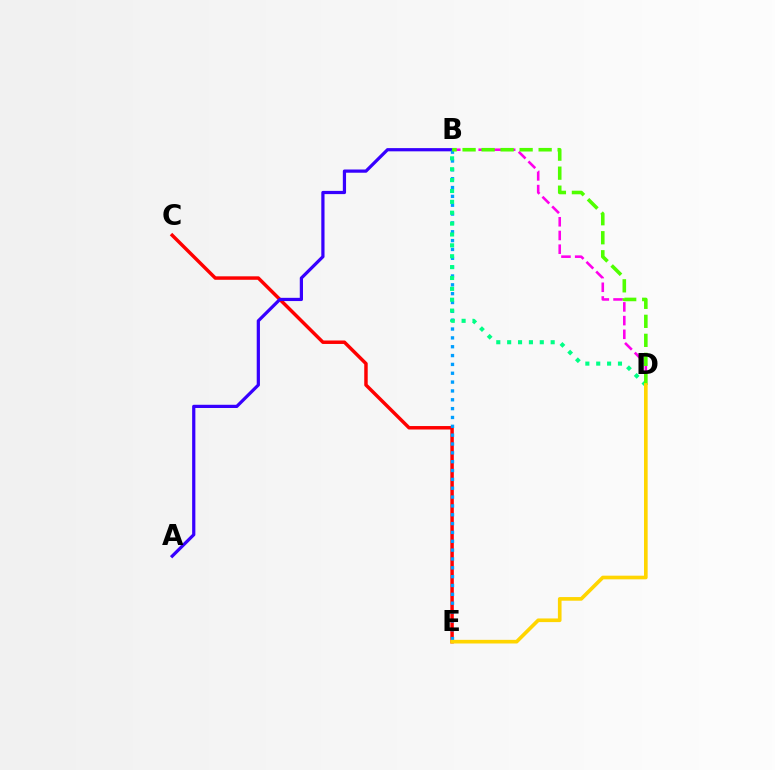{('C', 'E'): [{'color': '#ff0000', 'line_style': 'solid', 'thickness': 2.49}], ('B', 'D'): [{'color': '#ff00ed', 'line_style': 'dashed', 'thickness': 1.86}, {'color': '#00ff86', 'line_style': 'dotted', 'thickness': 2.95}, {'color': '#4fff00', 'line_style': 'dashed', 'thickness': 2.58}], ('A', 'B'): [{'color': '#3700ff', 'line_style': 'solid', 'thickness': 2.32}], ('B', 'E'): [{'color': '#009eff', 'line_style': 'dotted', 'thickness': 2.4}], ('D', 'E'): [{'color': '#ffd500', 'line_style': 'solid', 'thickness': 2.63}]}